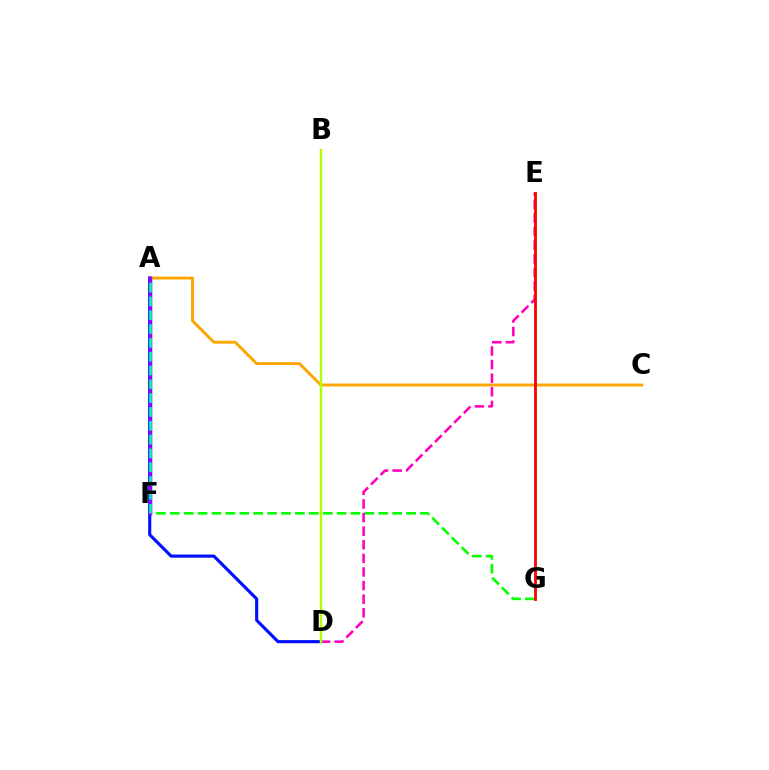{('F', 'G'): [{'color': '#08ff00', 'line_style': 'dashed', 'thickness': 1.89}], ('A', 'F'): [{'color': '#00b5ff', 'line_style': 'solid', 'thickness': 2.45}, {'color': '#9b00ff', 'line_style': 'solid', 'thickness': 2.42}, {'color': '#00ff9d', 'line_style': 'dashed', 'thickness': 1.88}], ('A', 'C'): [{'color': '#ffa500', 'line_style': 'solid', 'thickness': 2.09}], ('D', 'E'): [{'color': '#ff00bd', 'line_style': 'dashed', 'thickness': 1.85}], ('A', 'D'): [{'color': '#0010ff', 'line_style': 'solid', 'thickness': 2.25}], ('B', 'D'): [{'color': '#b3ff00', 'line_style': 'solid', 'thickness': 1.8}], ('E', 'G'): [{'color': '#ff0000', 'line_style': 'solid', 'thickness': 2.03}]}